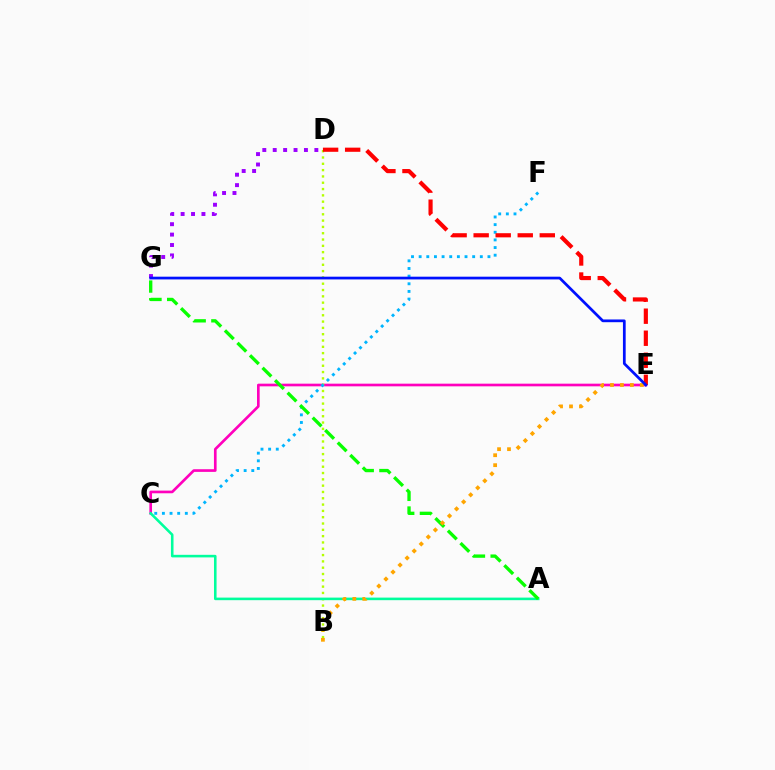{('C', 'E'): [{'color': '#ff00bd', 'line_style': 'solid', 'thickness': 1.92}], ('B', 'D'): [{'color': '#b3ff00', 'line_style': 'dotted', 'thickness': 1.71}], ('C', 'F'): [{'color': '#00b5ff', 'line_style': 'dotted', 'thickness': 2.08}], ('D', 'G'): [{'color': '#9b00ff', 'line_style': 'dotted', 'thickness': 2.83}], ('A', 'C'): [{'color': '#00ff9d', 'line_style': 'solid', 'thickness': 1.85}], ('D', 'E'): [{'color': '#ff0000', 'line_style': 'dashed', 'thickness': 2.99}], ('A', 'G'): [{'color': '#08ff00', 'line_style': 'dashed', 'thickness': 2.4}], ('B', 'E'): [{'color': '#ffa500', 'line_style': 'dotted', 'thickness': 2.7}], ('E', 'G'): [{'color': '#0010ff', 'line_style': 'solid', 'thickness': 1.97}]}